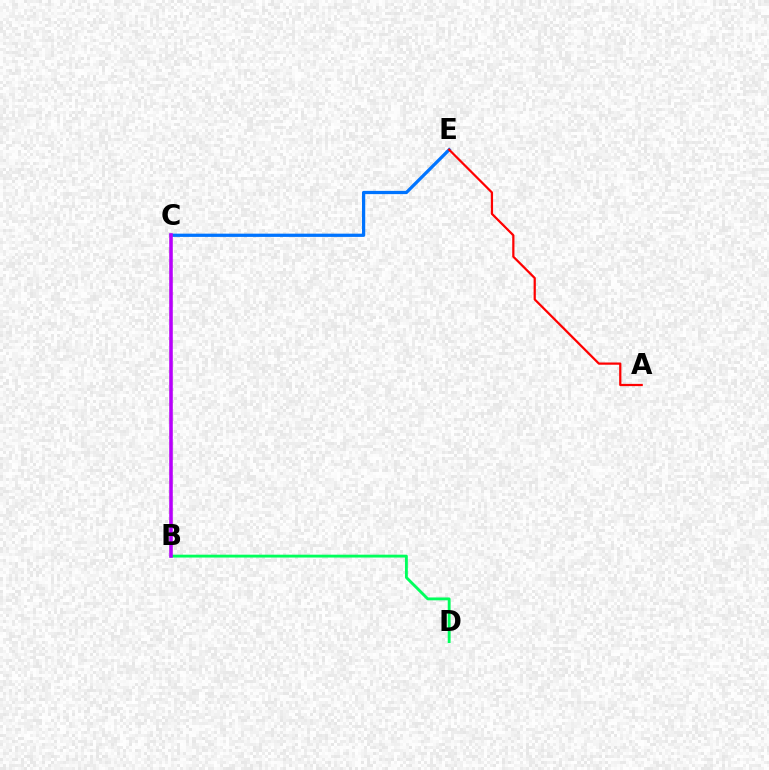{('B', 'D'): [{'color': '#00ff5c', 'line_style': 'solid', 'thickness': 2.06}], ('C', 'E'): [{'color': '#0074ff', 'line_style': 'solid', 'thickness': 2.33}], ('B', 'C'): [{'color': '#d1ff00', 'line_style': 'dashed', 'thickness': 1.75}, {'color': '#b900ff', 'line_style': 'solid', 'thickness': 2.56}], ('A', 'E'): [{'color': '#ff0000', 'line_style': 'solid', 'thickness': 1.61}]}